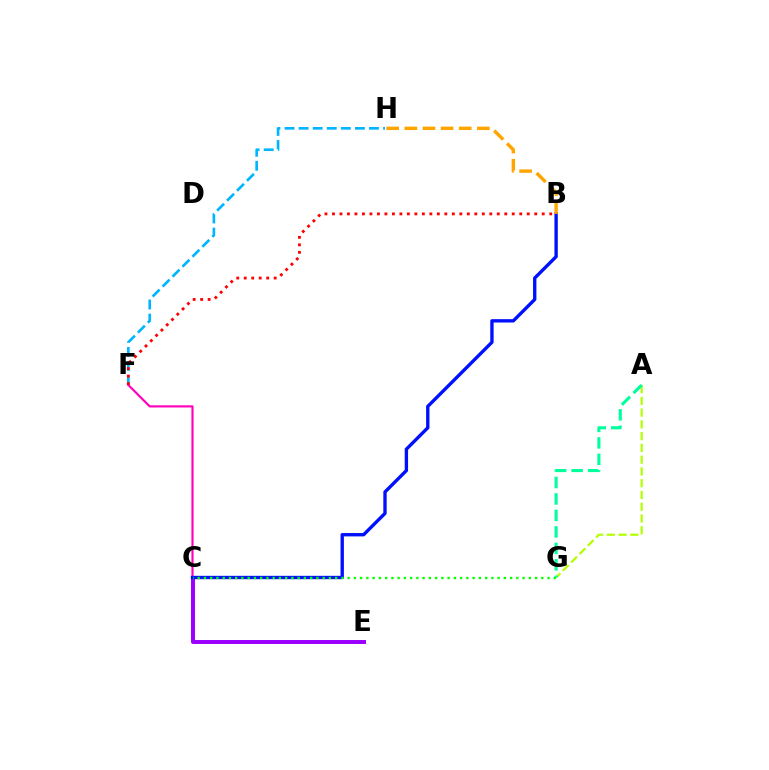{('A', 'G'): [{'color': '#b3ff00', 'line_style': 'dashed', 'thickness': 1.6}, {'color': '#00ff9d', 'line_style': 'dashed', 'thickness': 2.24}], ('C', 'F'): [{'color': '#ff00bd', 'line_style': 'solid', 'thickness': 1.55}], ('C', 'E'): [{'color': '#9b00ff', 'line_style': 'solid', 'thickness': 2.85}], ('F', 'H'): [{'color': '#00b5ff', 'line_style': 'dashed', 'thickness': 1.91}], ('B', 'C'): [{'color': '#0010ff', 'line_style': 'solid', 'thickness': 2.42}], ('B', 'F'): [{'color': '#ff0000', 'line_style': 'dotted', 'thickness': 2.04}], ('C', 'G'): [{'color': '#08ff00', 'line_style': 'dotted', 'thickness': 1.7}], ('B', 'H'): [{'color': '#ffa500', 'line_style': 'dashed', 'thickness': 2.46}]}